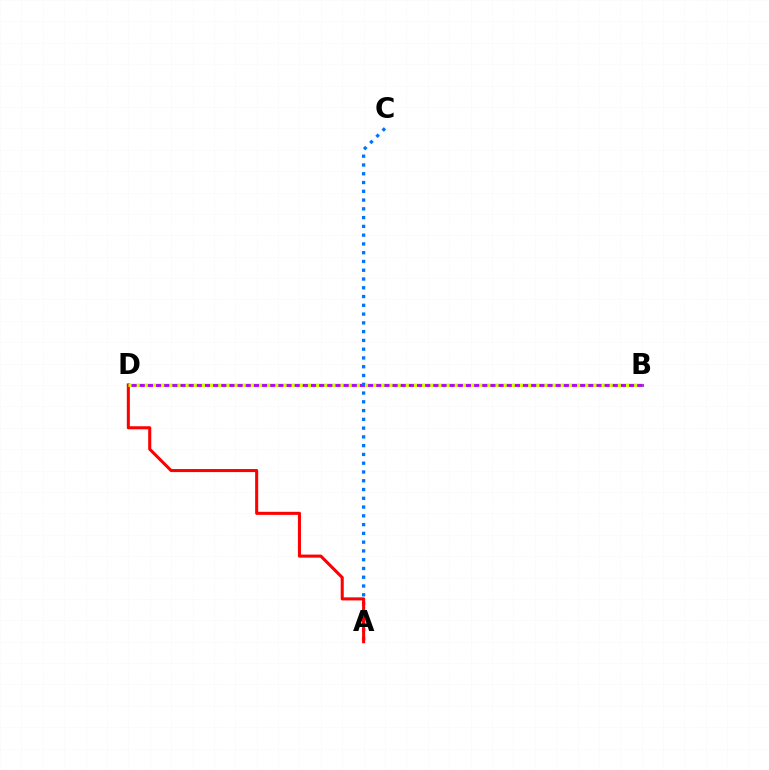{('B', 'D'): [{'color': '#00ff5c', 'line_style': 'solid', 'thickness': 1.72}, {'color': '#b900ff', 'line_style': 'solid', 'thickness': 2.04}, {'color': '#d1ff00', 'line_style': 'dotted', 'thickness': 2.22}], ('A', 'C'): [{'color': '#0074ff', 'line_style': 'dotted', 'thickness': 2.38}], ('A', 'D'): [{'color': '#ff0000', 'line_style': 'solid', 'thickness': 2.2}]}